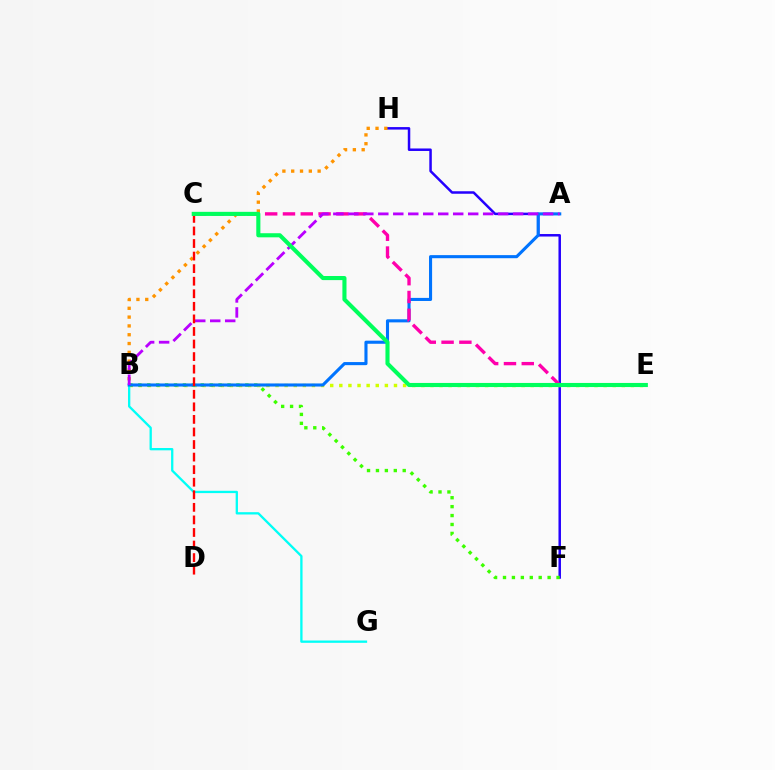{('F', 'H'): [{'color': '#2500ff', 'line_style': 'solid', 'thickness': 1.8}], ('B', 'H'): [{'color': '#ff9400', 'line_style': 'dotted', 'thickness': 2.39}], ('B', 'E'): [{'color': '#d1ff00', 'line_style': 'dotted', 'thickness': 2.48}], ('B', 'F'): [{'color': '#3dff00', 'line_style': 'dotted', 'thickness': 2.42}], ('B', 'G'): [{'color': '#00fff6', 'line_style': 'solid', 'thickness': 1.66}], ('A', 'B'): [{'color': '#0074ff', 'line_style': 'solid', 'thickness': 2.23}, {'color': '#b900ff', 'line_style': 'dashed', 'thickness': 2.04}], ('C', 'E'): [{'color': '#ff00ac', 'line_style': 'dashed', 'thickness': 2.42}, {'color': '#00ff5c', 'line_style': 'solid', 'thickness': 2.95}], ('C', 'D'): [{'color': '#ff0000', 'line_style': 'dashed', 'thickness': 1.71}]}